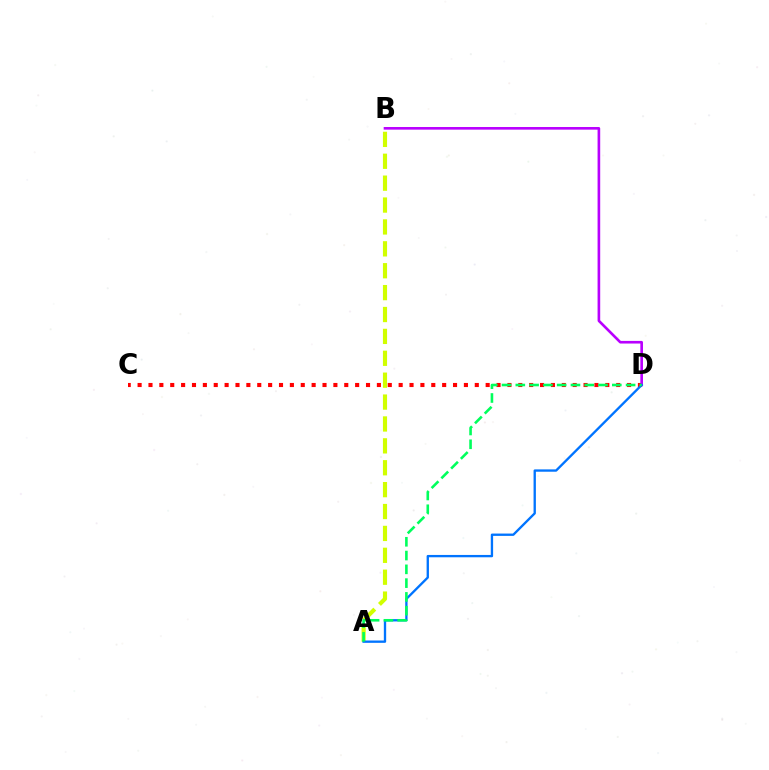{('A', 'B'): [{'color': '#d1ff00', 'line_style': 'dashed', 'thickness': 2.97}], ('C', 'D'): [{'color': '#ff0000', 'line_style': 'dotted', 'thickness': 2.96}], ('B', 'D'): [{'color': '#b900ff', 'line_style': 'solid', 'thickness': 1.9}], ('A', 'D'): [{'color': '#0074ff', 'line_style': 'solid', 'thickness': 1.68}, {'color': '#00ff5c', 'line_style': 'dashed', 'thickness': 1.87}]}